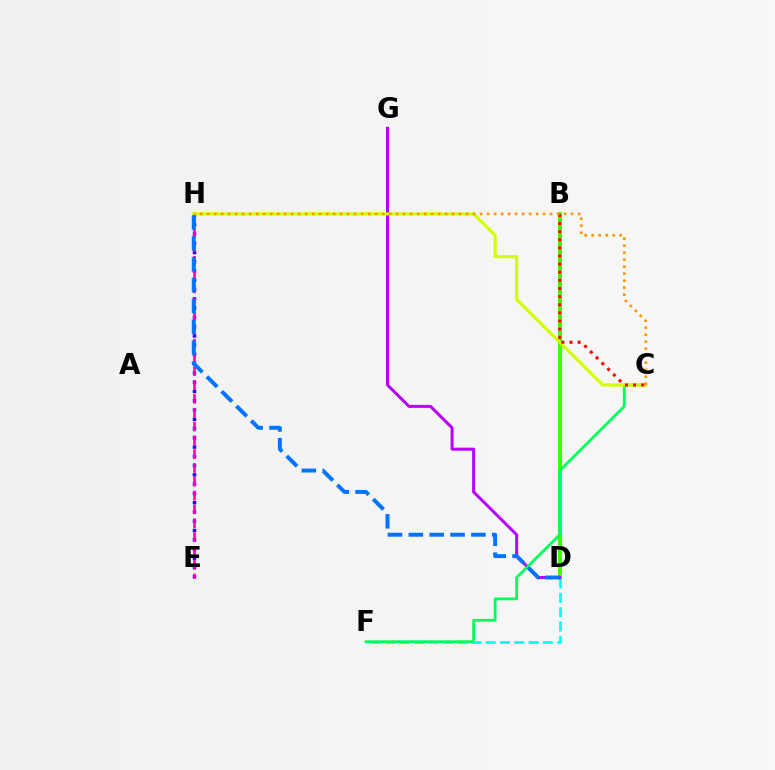{('B', 'D'): [{'color': '#3dff00', 'line_style': 'solid', 'thickness': 2.93}], ('D', 'F'): [{'color': '#00fff6', 'line_style': 'dashed', 'thickness': 1.94}], ('E', 'H'): [{'color': '#2500ff', 'line_style': 'dotted', 'thickness': 2.52}, {'color': '#ff00ac', 'line_style': 'dashed', 'thickness': 1.88}], ('D', 'G'): [{'color': '#b900ff', 'line_style': 'solid', 'thickness': 2.16}], ('C', 'F'): [{'color': '#00ff5c', 'line_style': 'solid', 'thickness': 1.98}], ('C', 'H'): [{'color': '#d1ff00', 'line_style': 'solid', 'thickness': 2.23}, {'color': '#ff9400', 'line_style': 'dotted', 'thickness': 1.9}], ('B', 'C'): [{'color': '#ff0000', 'line_style': 'dotted', 'thickness': 2.21}], ('D', 'H'): [{'color': '#0074ff', 'line_style': 'dashed', 'thickness': 2.83}]}